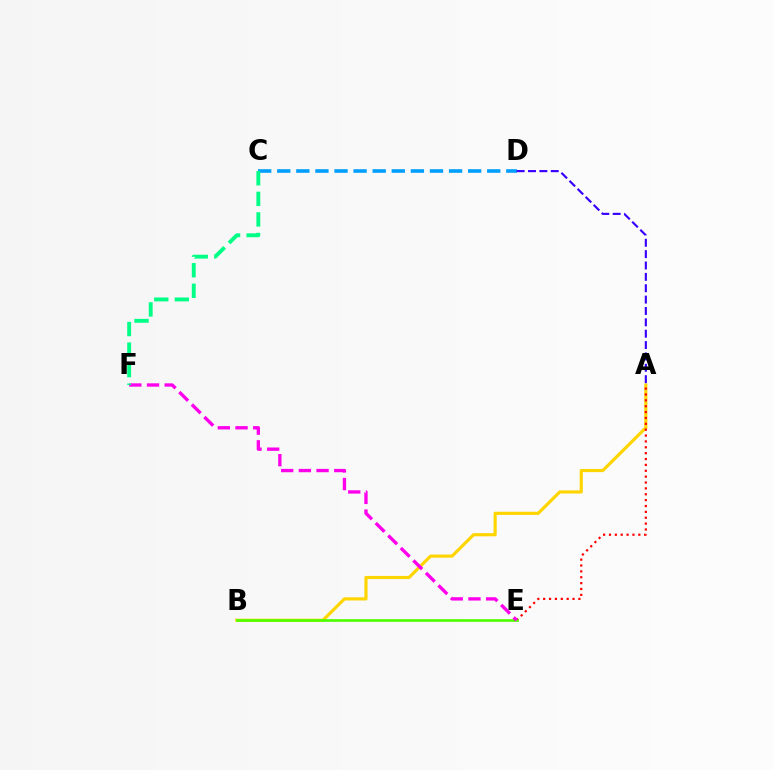{('A', 'B'): [{'color': '#ffd500', 'line_style': 'solid', 'thickness': 2.27}], ('A', 'E'): [{'color': '#ff0000', 'line_style': 'dotted', 'thickness': 1.59}], ('B', 'E'): [{'color': '#4fff00', 'line_style': 'solid', 'thickness': 1.94}], ('E', 'F'): [{'color': '#ff00ed', 'line_style': 'dashed', 'thickness': 2.4}], ('C', 'D'): [{'color': '#009eff', 'line_style': 'dashed', 'thickness': 2.59}], ('A', 'D'): [{'color': '#3700ff', 'line_style': 'dashed', 'thickness': 1.54}], ('C', 'F'): [{'color': '#00ff86', 'line_style': 'dashed', 'thickness': 2.79}]}